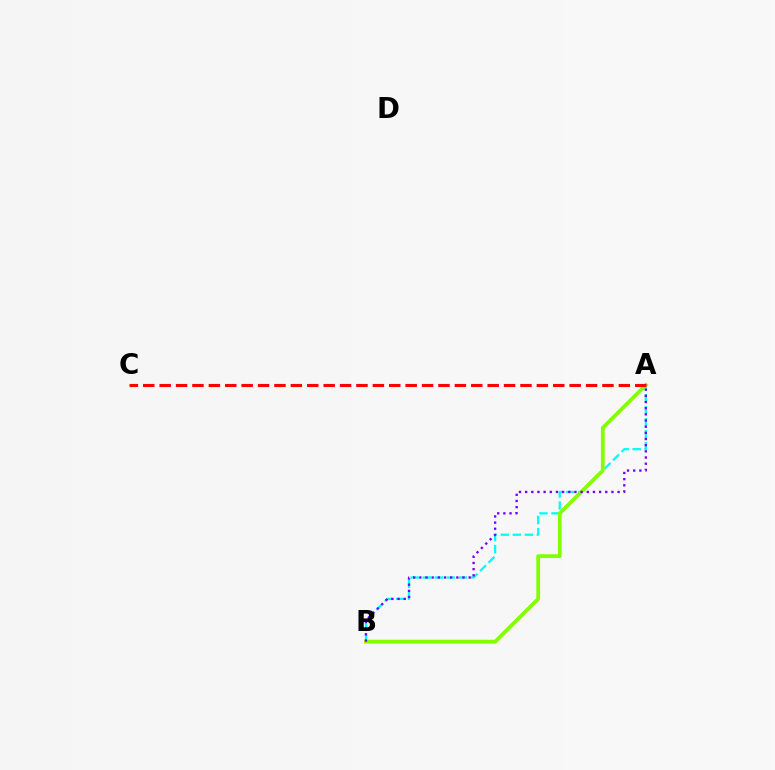{('A', 'B'): [{'color': '#00fff6', 'line_style': 'dashed', 'thickness': 1.63}, {'color': '#84ff00', 'line_style': 'solid', 'thickness': 2.73}, {'color': '#7200ff', 'line_style': 'dotted', 'thickness': 1.67}], ('A', 'C'): [{'color': '#ff0000', 'line_style': 'dashed', 'thickness': 2.23}]}